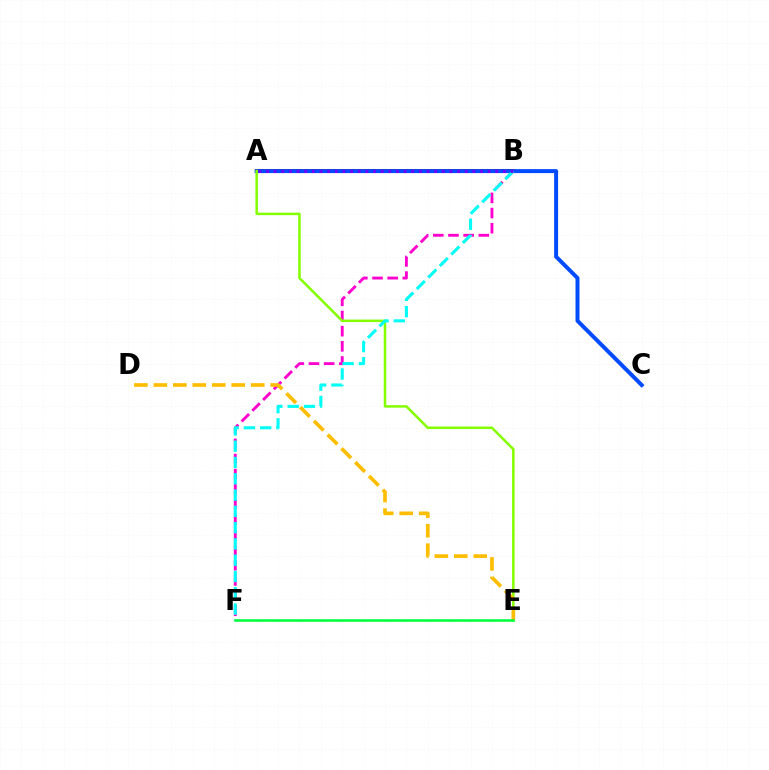{('B', 'F'): [{'color': '#ff00cf', 'line_style': 'dashed', 'thickness': 2.06}, {'color': '#00fff6', 'line_style': 'dashed', 'thickness': 2.21}], ('A', 'B'): [{'color': '#ff0000', 'line_style': 'solid', 'thickness': 2.89}, {'color': '#7200ff', 'line_style': 'dotted', 'thickness': 2.08}], ('A', 'C'): [{'color': '#004bff', 'line_style': 'solid', 'thickness': 2.86}], ('A', 'E'): [{'color': '#84ff00', 'line_style': 'solid', 'thickness': 1.81}], ('D', 'E'): [{'color': '#ffbd00', 'line_style': 'dashed', 'thickness': 2.65}], ('E', 'F'): [{'color': '#00ff39', 'line_style': 'solid', 'thickness': 1.83}]}